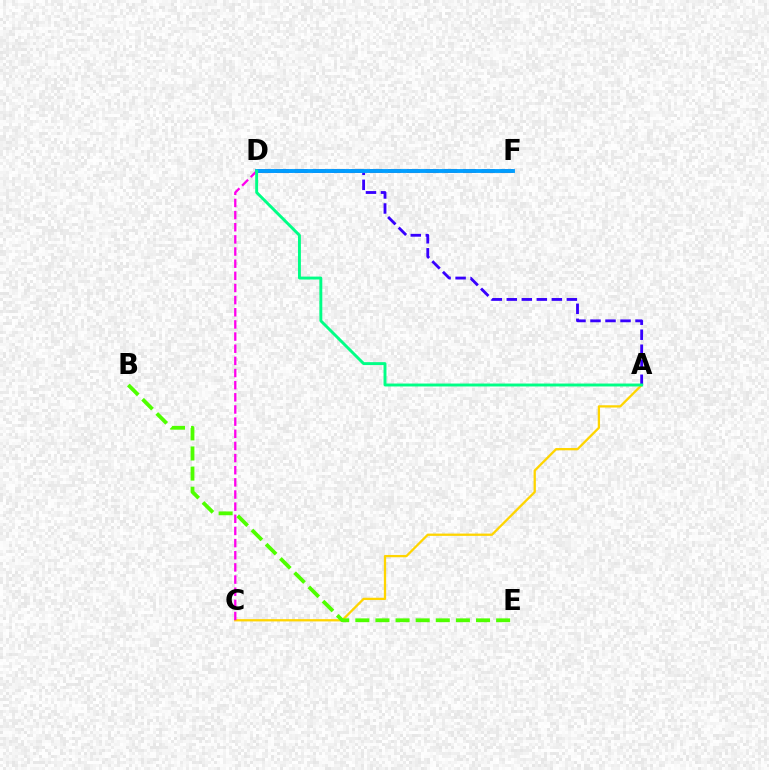{('A', 'C'): [{'color': '#ffd500', 'line_style': 'solid', 'thickness': 1.65}], ('C', 'D'): [{'color': '#ff00ed', 'line_style': 'dashed', 'thickness': 1.65}], ('D', 'F'): [{'color': '#ff0000', 'line_style': 'dashed', 'thickness': 2.54}, {'color': '#009eff', 'line_style': 'solid', 'thickness': 2.79}], ('A', 'D'): [{'color': '#3700ff', 'line_style': 'dashed', 'thickness': 2.04}, {'color': '#00ff86', 'line_style': 'solid', 'thickness': 2.1}], ('B', 'E'): [{'color': '#4fff00', 'line_style': 'dashed', 'thickness': 2.73}]}